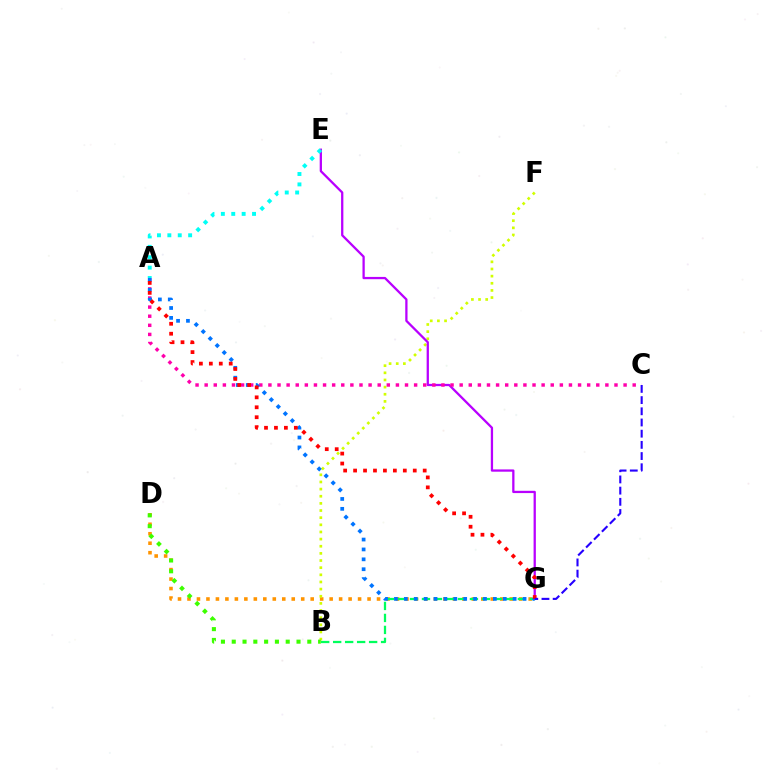{('D', 'G'): [{'color': '#ff9400', 'line_style': 'dotted', 'thickness': 2.57}], ('B', 'F'): [{'color': '#d1ff00', 'line_style': 'dotted', 'thickness': 1.94}], ('B', 'G'): [{'color': '#00ff5c', 'line_style': 'dashed', 'thickness': 1.63}], ('E', 'G'): [{'color': '#b900ff', 'line_style': 'solid', 'thickness': 1.64}], ('A', 'C'): [{'color': '#ff00ac', 'line_style': 'dotted', 'thickness': 2.47}], ('A', 'E'): [{'color': '#00fff6', 'line_style': 'dotted', 'thickness': 2.82}], ('A', 'G'): [{'color': '#0074ff', 'line_style': 'dotted', 'thickness': 2.69}, {'color': '#ff0000', 'line_style': 'dotted', 'thickness': 2.7}], ('B', 'D'): [{'color': '#3dff00', 'line_style': 'dotted', 'thickness': 2.93}], ('C', 'G'): [{'color': '#2500ff', 'line_style': 'dashed', 'thickness': 1.52}]}